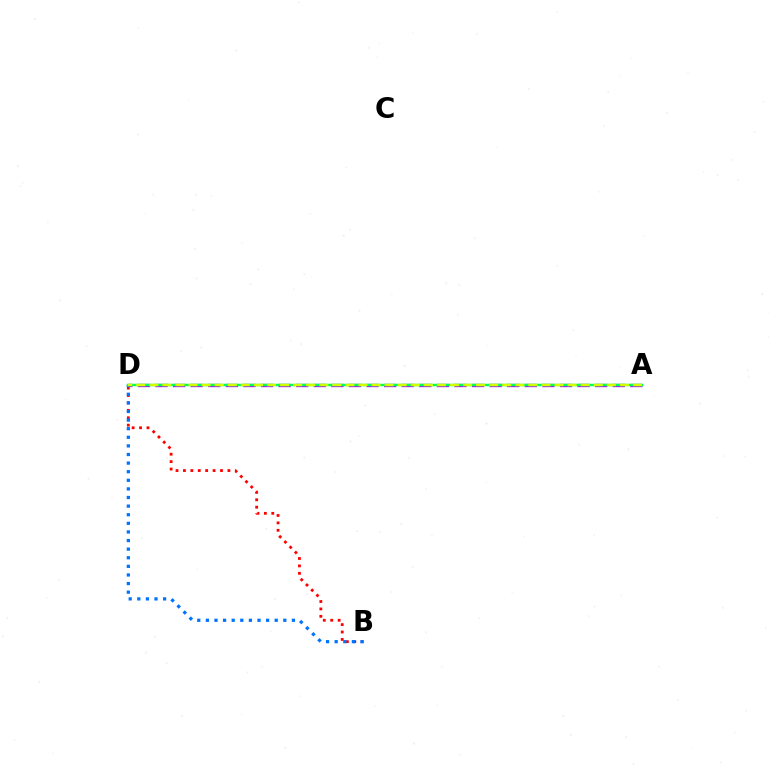{('B', 'D'): [{'color': '#ff0000', 'line_style': 'dotted', 'thickness': 2.01}, {'color': '#0074ff', 'line_style': 'dotted', 'thickness': 2.34}], ('A', 'D'): [{'color': '#b900ff', 'line_style': 'dashed', 'thickness': 2.39}, {'color': '#00ff5c', 'line_style': 'solid', 'thickness': 1.78}, {'color': '#d1ff00', 'line_style': 'dashed', 'thickness': 1.78}]}